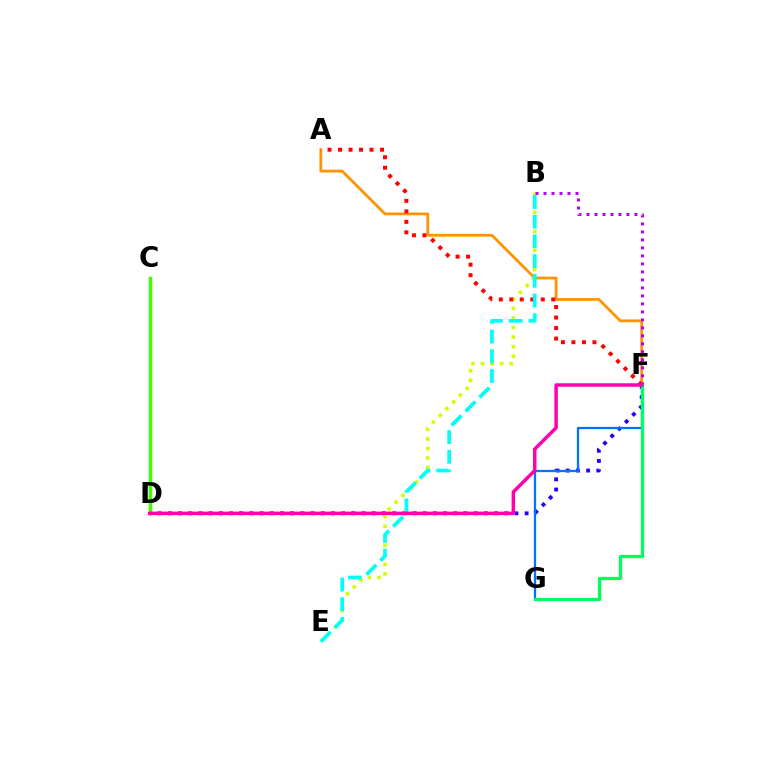{('D', 'F'): [{'color': '#2500ff', 'line_style': 'dotted', 'thickness': 2.77}, {'color': '#ff00ac', 'line_style': 'solid', 'thickness': 2.5}], ('B', 'E'): [{'color': '#d1ff00', 'line_style': 'dotted', 'thickness': 2.59}, {'color': '#00fff6', 'line_style': 'dashed', 'thickness': 2.68}], ('A', 'F'): [{'color': '#ff9400', 'line_style': 'solid', 'thickness': 2.01}, {'color': '#ff0000', 'line_style': 'dotted', 'thickness': 2.85}], ('B', 'F'): [{'color': '#b900ff', 'line_style': 'dotted', 'thickness': 2.17}], ('C', 'D'): [{'color': '#3dff00', 'line_style': 'solid', 'thickness': 2.51}], ('F', 'G'): [{'color': '#0074ff', 'line_style': 'solid', 'thickness': 1.64}, {'color': '#00ff5c', 'line_style': 'solid', 'thickness': 2.34}]}